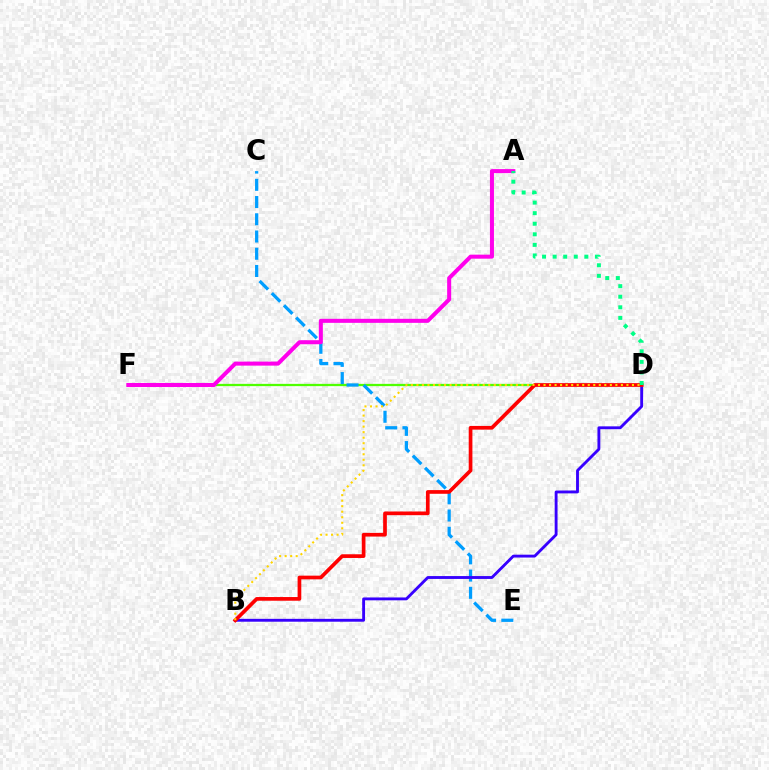{('D', 'F'): [{'color': '#4fff00', 'line_style': 'solid', 'thickness': 1.64}], ('C', 'E'): [{'color': '#009eff', 'line_style': 'dashed', 'thickness': 2.34}], ('A', 'F'): [{'color': '#ff00ed', 'line_style': 'solid', 'thickness': 2.9}], ('B', 'D'): [{'color': '#3700ff', 'line_style': 'solid', 'thickness': 2.06}, {'color': '#ff0000', 'line_style': 'solid', 'thickness': 2.66}, {'color': '#ffd500', 'line_style': 'dotted', 'thickness': 1.5}], ('A', 'D'): [{'color': '#00ff86', 'line_style': 'dotted', 'thickness': 2.87}]}